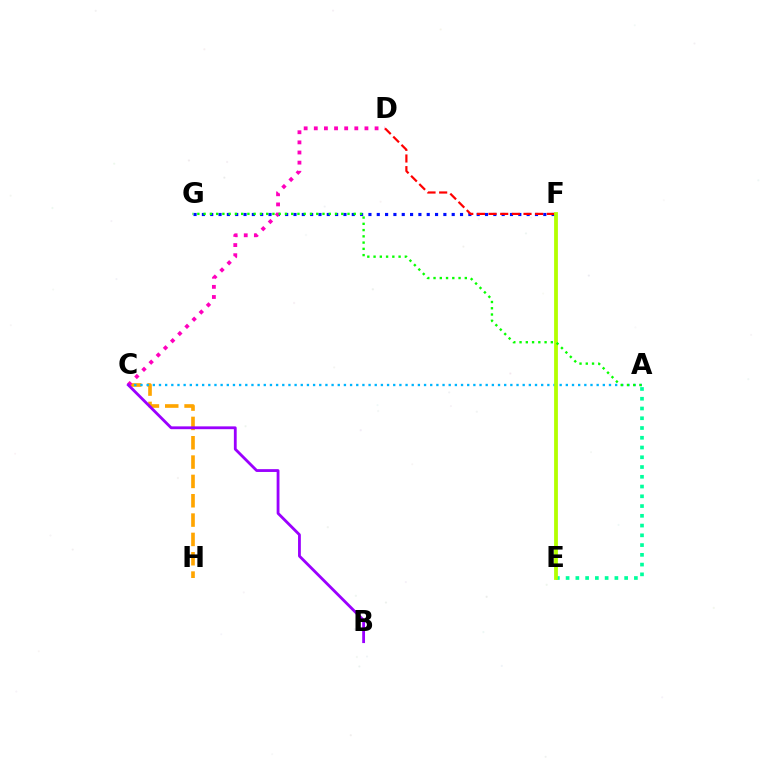{('F', 'G'): [{'color': '#0010ff', 'line_style': 'dotted', 'thickness': 2.26}], ('C', 'H'): [{'color': '#ffa500', 'line_style': 'dashed', 'thickness': 2.63}], ('D', 'F'): [{'color': '#ff0000', 'line_style': 'dashed', 'thickness': 1.58}], ('A', 'E'): [{'color': '#00ff9d', 'line_style': 'dotted', 'thickness': 2.65}], ('A', 'C'): [{'color': '#00b5ff', 'line_style': 'dotted', 'thickness': 1.67}], ('E', 'F'): [{'color': '#b3ff00', 'line_style': 'solid', 'thickness': 2.73}], ('C', 'D'): [{'color': '#ff00bd', 'line_style': 'dotted', 'thickness': 2.75}], ('A', 'G'): [{'color': '#08ff00', 'line_style': 'dotted', 'thickness': 1.7}], ('B', 'C'): [{'color': '#9b00ff', 'line_style': 'solid', 'thickness': 2.02}]}